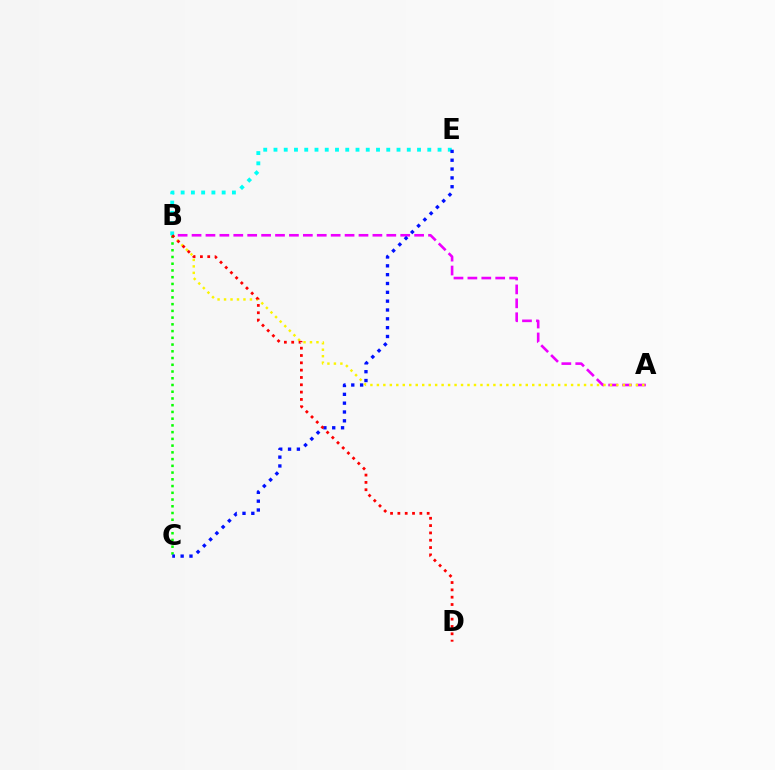{('A', 'B'): [{'color': '#ee00ff', 'line_style': 'dashed', 'thickness': 1.89}, {'color': '#fcf500', 'line_style': 'dotted', 'thickness': 1.76}], ('B', 'C'): [{'color': '#08ff00', 'line_style': 'dotted', 'thickness': 1.83}], ('B', 'E'): [{'color': '#00fff6', 'line_style': 'dotted', 'thickness': 2.79}], ('C', 'E'): [{'color': '#0010ff', 'line_style': 'dotted', 'thickness': 2.4}], ('B', 'D'): [{'color': '#ff0000', 'line_style': 'dotted', 'thickness': 1.99}]}